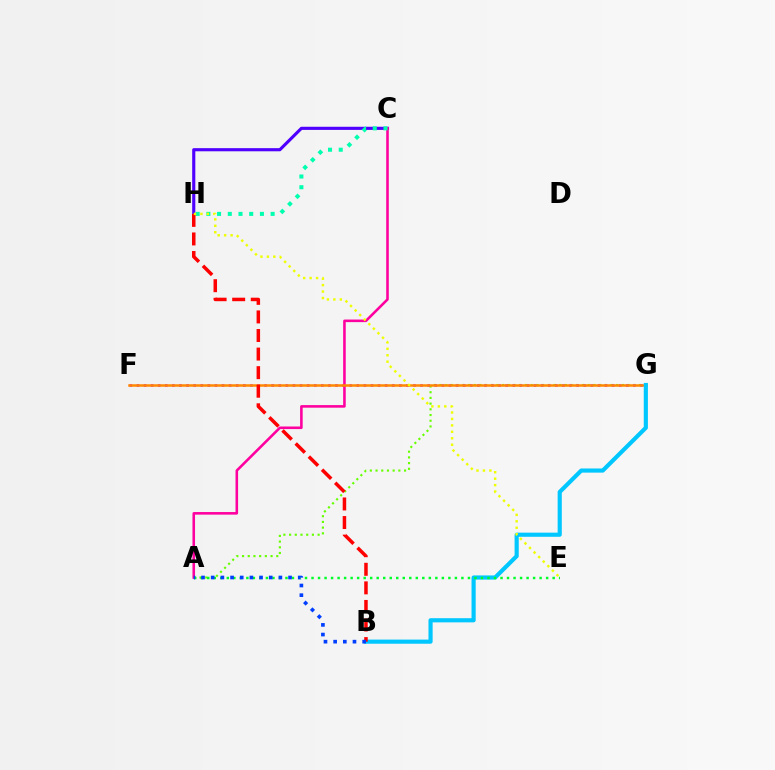{('C', 'H'): [{'color': '#4f00ff', 'line_style': 'solid', 'thickness': 2.25}, {'color': '#00ffaf', 'line_style': 'dotted', 'thickness': 2.91}], ('A', 'G'): [{'color': '#66ff00', 'line_style': 'dotted', 'thickness': 1.55}], ('F', 'G'): [{'color': '#d600ff', 'line_style': 'dotted', 'thickness': 1.93}, {'color': '#ff8800', 'line_style': 'solid', 'thickness': 1.8}], ('A', 'C'): [{'color': '#ff00a0', 'line_style': 'solid', 'thickness': 1.86}], ('B', 'G'): [{'color': '#00c7ff', 'line_style': 'solid', 'thickness': 2.99}], ('A', 'E'): [{'color': '#00ff27', 'line_style': 'dotted', 'thickness': 1.77}], ('B', 'H'): [{'color': '#ff0000', 'line_style': 'dashed', 'thickness': 2.52}], ('E', 'H'): [{'color': '#eeff00', 'line_style': 'dotted', 'thickness': 1.75}], ('A', 'B'): [{'color': '#003fff', 'line_style': 'dotted', 'thickness': 2.63}]}